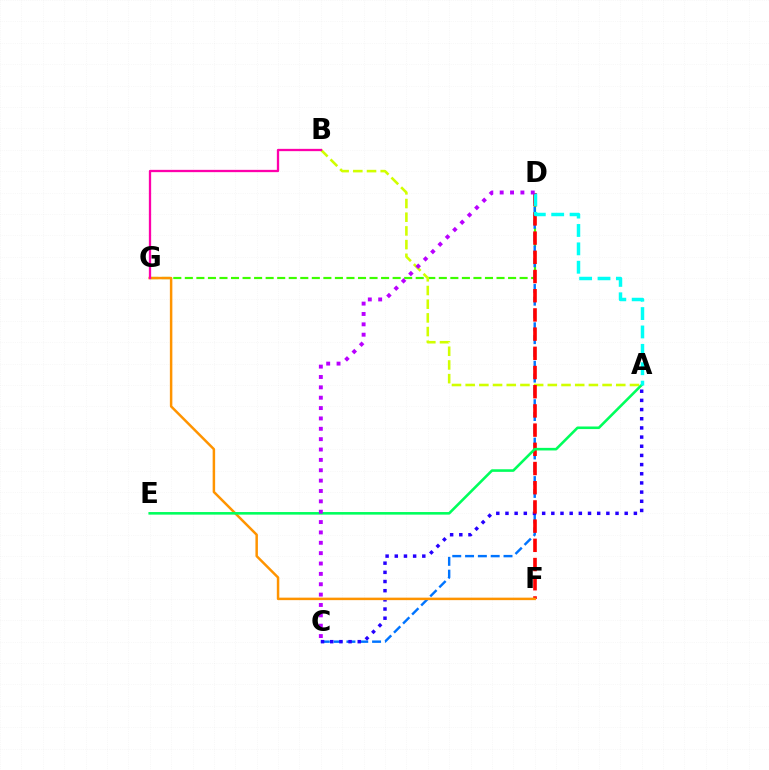{('D', 'G'): [{'color': '#3dff00', 'line_style': 'dashed', 'thickness': 1.57}], ('C', 'D'): [{'color': '#0074ff', 'line_style': 'dashed', 'thickness': 1.74}, {'color': '#b900ff', 'line_style': 'dotted', 'thickness': 2.82}], ('A', 'C'): [{'color': '#2500ff', 'line_style': 'dotted', 'thickness': 2.49}], ('A', 'B'): [{'color': '#d1ff00', 'line_style': 'dashed', 'thickness': 1.86}], ('D', 'F'): [{'color': '#ff0000', 'line_style': 'dashed', 'thickness': 2.61}], ('F', 'G'): [{'color': '#ff9400', 'line_style': 'solid', 'thickness': 1.79}], ('A', 'E'): [{'color': '#00ff5c', 'line_style': 'solid', 'thickness': 1.86}], ('A', 'D'): [{'color': '#00fff6', 'line_style': 'dashed', 'thickness': 2.5}], ('B', 'G'): [{'color': '#ff00ac', 'line_style': 'solid', 'thickness': 1.65}]}